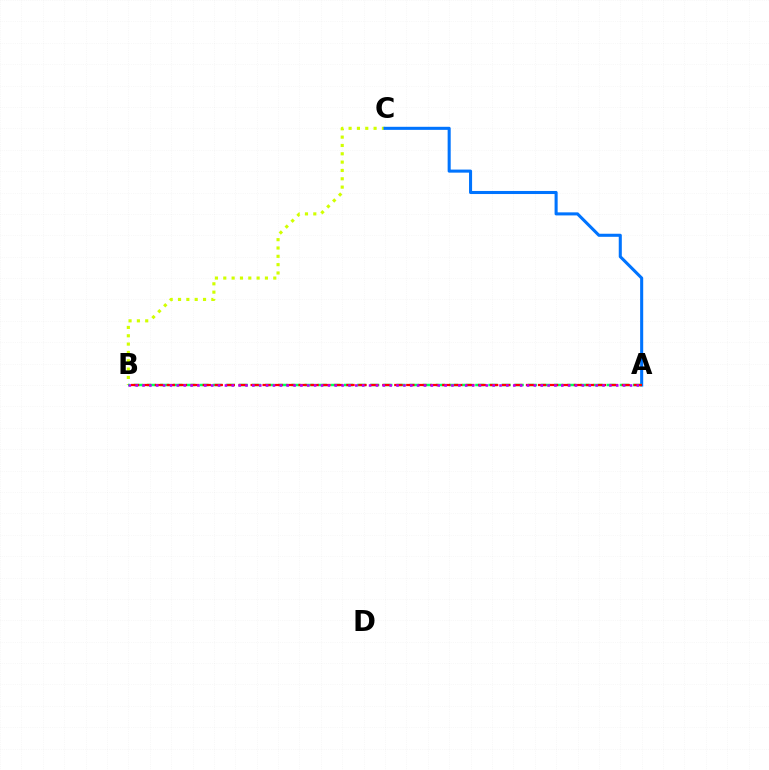{('B', 'C'): [{'color': '#d1ff00', 'line_style': 'dotted', 'thickness': 2.26}], ('A', 'C'): [{'color': '#0074ff', 'line_style': 'solid', 'thickness': 2.21}], ('A', 'B'): [{'color': '#00ff5c', 'line_style': 'dashed', 'thickness': 1.78}, {'color': '#ff0000', 'line_style': 'dashed', 'thickness': 1.63}, {'color': '#b900ff', 'line_style': 'dotted', 'thickness': 1.87}]}